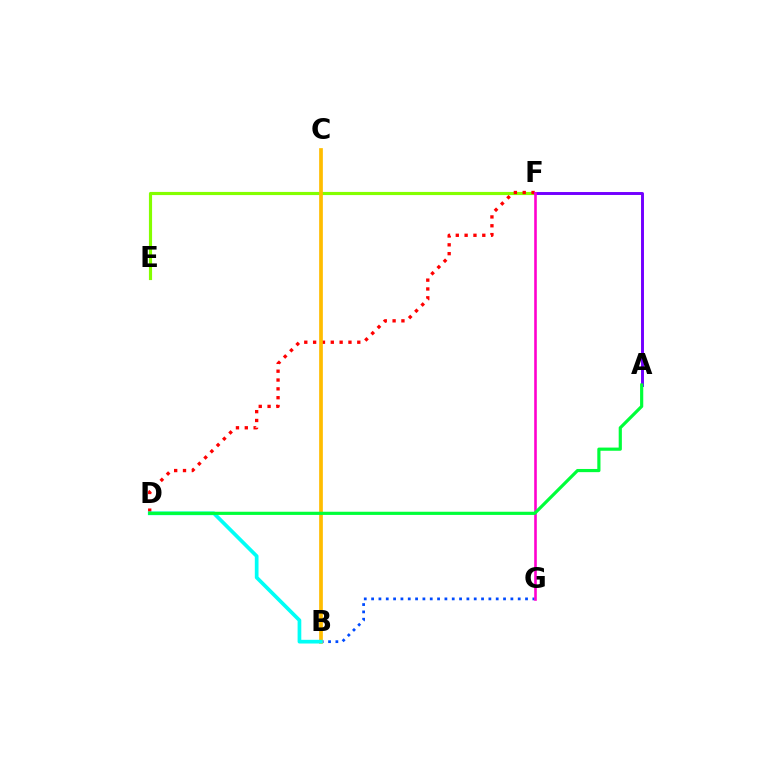{('E', 'F'): [{'color': '#84ff00', 'line_style': 'solid', 'thickness': 2.27}], ('D', 'F'): [{'color': '#ff0000', 'line_style': 'dotted', 'thickness': 2.4}], ('B', 'G'): [{'color': '#004bff', 'line_style': 'dotted', 'thickness': 1.99}], ('A', 'F'): [{'color': '#7200ff', 'line_style': 'solid', 'thickness': 2.11}], ('B', 'C'): [{'color': '#ffbd00', 'line_style': 'solid', 'thickness': 2.67}], ('F', 'G'): [{'color': '#ff00cf', 'line_style': 'solid', 'thickness': 1.88}], ('B', 'D'): [{'color': '#00fff6', 'line_style': 'solid', 'thickness': 2.67}], ('A', 'D'): [{'color': '#00ff39', 'line_style': 'solid', 'thickness': 2.29}]}